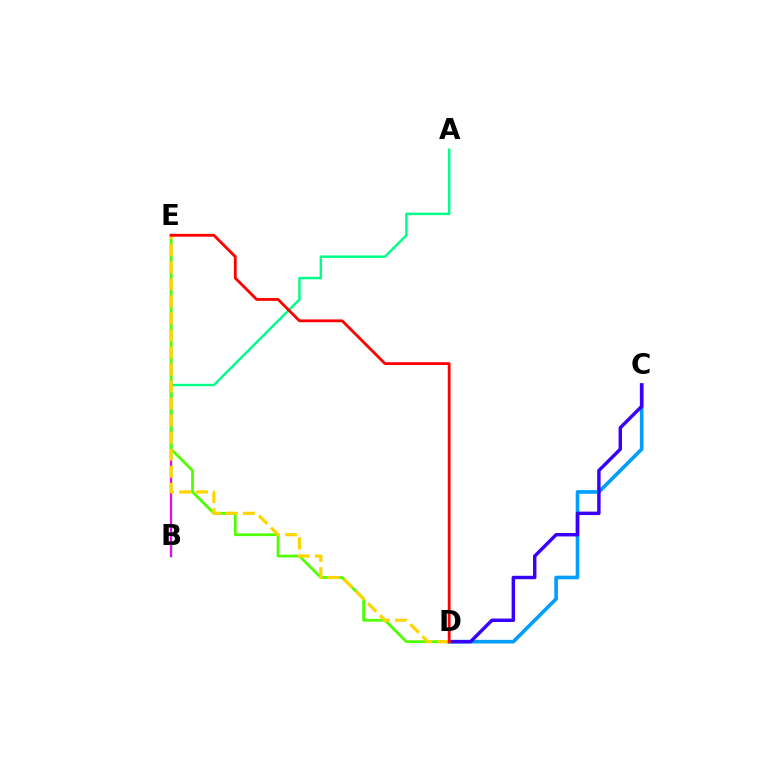{('A', 'B'): [{'color': '#00ff86', 'line_style': 'solid', 'thickness': 1.76}], ('C', 'D'): [{'color': '#009eff', 'line_style': 'solid', 'thickness': 2.62}, {'color': '#3700ff', 'line_style': 'solid', 'thickness': 2.47}], ('B', 'E'): [{'color': '#ff00ed', 'line_style': 'solid', 'thickness': 1.57}], ('D', 'E'): [{'color': '#4fff00', 'line_style': 'solid', 'thickness': 1.98}, {'color': '#ffd500', 'line_style': 'dashed', 'thickness': 2.31}, {'color': '#ff0000', 'line_style': 'solid', 'thickness': 2.03}]}